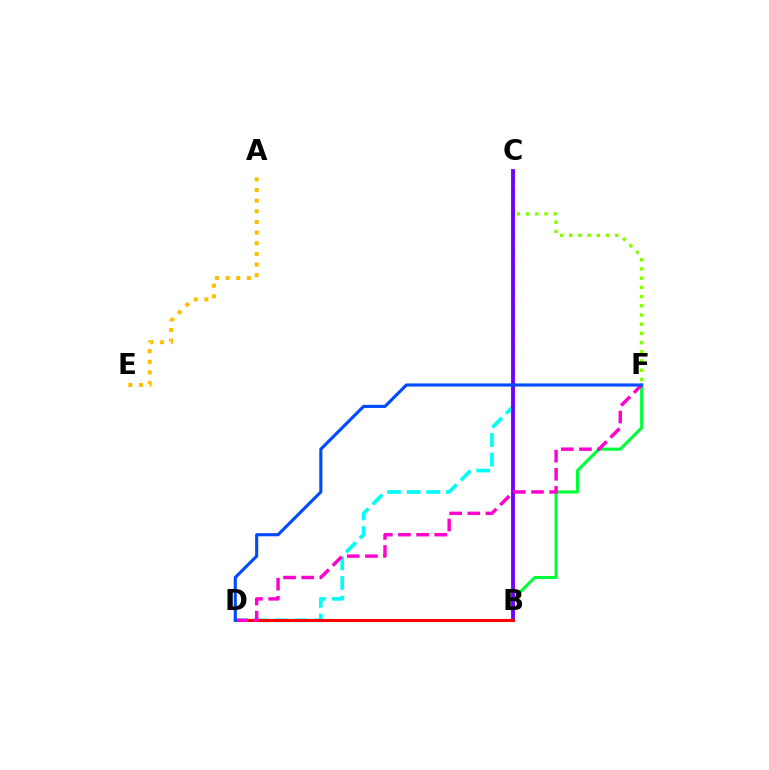{('C', 'D'): [{'color': '#00fff6', 'line_style': 'dashed', 'thickness': 2.67}], ('B', 'F'): [{'color': '#00ff39', 'line_style': 'solid', 'thickness': 2.22}], ('C', 'F'): [{'color': '#84ff00', 'line_style': 'dotted', 'thickness': 2.5}], ('B', 'C'): [{'color': '#7200ff', 'line_style': 'solid', 'thickness': 2.76}], ('B', 'D'): [{'color': '#ff0000', 'line_style': 'solid', 'thickness': 2.17}], ('A', 'E'): [{'color': '#ffbd00', 'line_style': 'dotted', 'thickness': 2.89}], ('D', 'F'): [{'color': '#ff00cf', 'line_style': 'dashed', 'thickness': 2.46}, {'color': '#004bff', 'line_style': 'solid', 'thickness': 2.24}]}